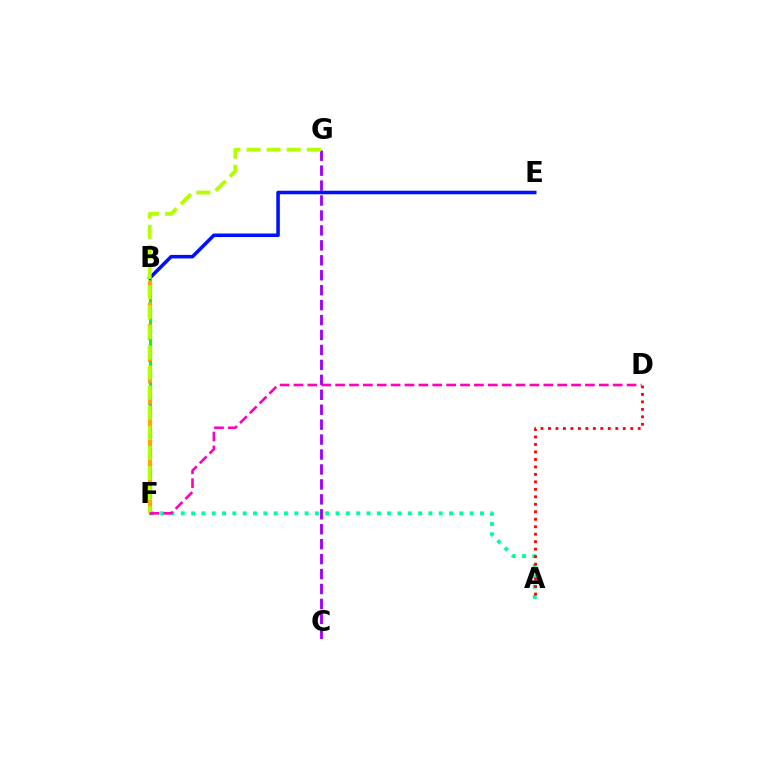{('A', 'F'): [{'color': '#00ff9d', 'line_style': 'dotted', 'thickness': 2.8}], ('B', 'F'): [{'color': '#08ff00', 'line_style': 'solid', 'thickness': 2.23}, {'color': '#00b5ff', 'line_style': 'dashed', 'thickness': 2.94}, {'color': '#ffa500', 'line_style': 'dashed', 'thickness': 2.95}], ('C', 'G'): [{'color': '#9b00ff', 'line_style': 'dashed', 'thickness': 2.03}], ('A', 'D'): [{'color': '#ff0000', 'line_style': 'dotted', 'thickness': 2.03}], ('B', 'E'): [{'color': '#0010ff', 'line_style': 'solid', 'thickness': 2.56}], ('F', 'G'): [{'color': '#b3ff00', 'line_style': 'dashed', 'thickness': 2.73}], ('D', 'F'): [{'color': '#ff00bd', 'line_style': 'dashed', 'thickness': 1.89}]}